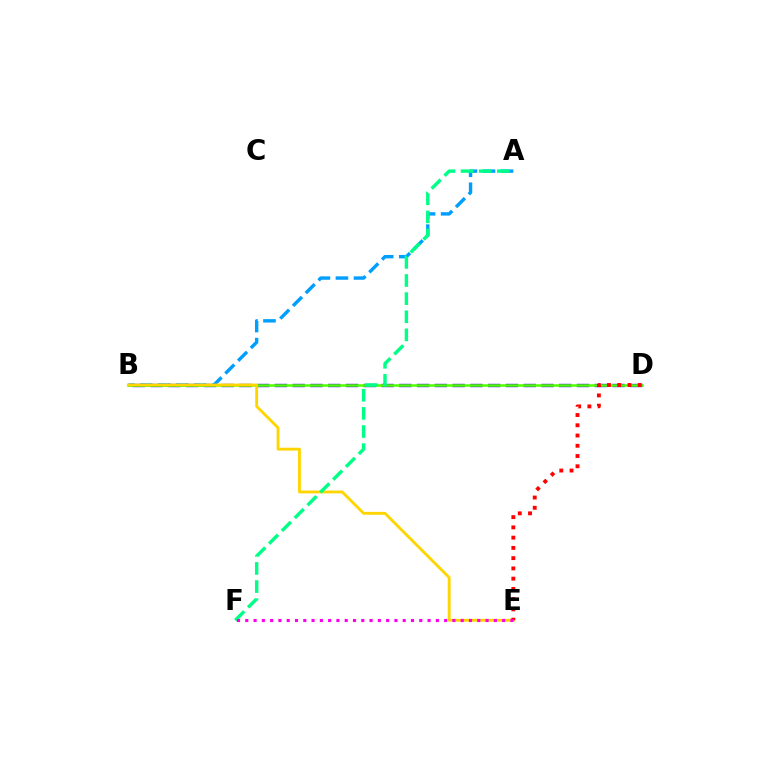{('B', 'D'): [{'color': '#3700ff', 'line_style': 'dashed', 'thickness': 2.41}, {'color': '#4fff00', 'line_style': 'solid', 'thickness': 1.83}], ('A', 'B'): [{'color': '#009eff', 'line_style': 'dashed', 'thickness': 2.45}], ('B', 'E'): [{'color': '#ffd500', 'line_style': 'solid', 'thickness': 2.06}], ('D', 'E'): [{'color': '#ff0000', 'line_style': 'dotted', 'thickness': 2.79}], ('A', 'F'): [{'color': '#00ff86', 'line_style': 'dashed', 'thickness': 2.46}], ('E', 'F'): [{'color': '#ff00ed', 'line_style': 'dotted', 'thickness': 2.25}]}